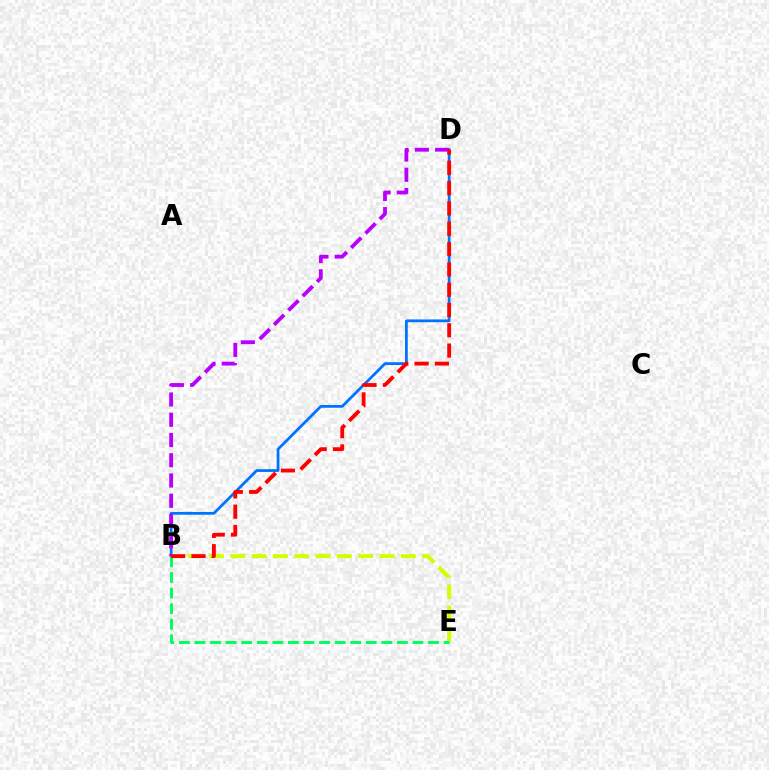{('B', 'E'): [{'color': '#d1ff00', 'line_style': 'dashed', 'thickness': 2.89}, {'color': '#00ff5c', 'line_style': 'dashed', 'thickness': 2.12}], ('B', 'D'): [{'color': '#0074ff', 'line_style': 'solid', 'thickness': 1.99}, {'color': '#b900ff', 'line_style': 'dashed', 'thickness': 2.75}, {'color': '#ff0000', 'line_style': 'dashed', 'thickness': 2.76}]}